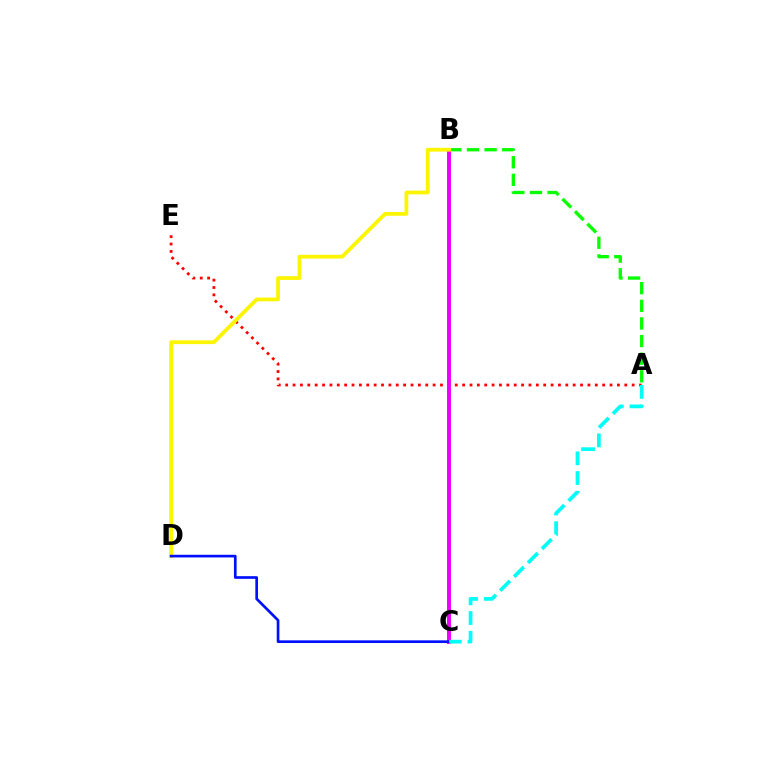{('A', 'B'): [{'color': '#08ff00', 'line_style': 'dashed', 'thickness': 2.4}], ('A', 'E'): [{'color': '#ff0000', 'line_style': 'dotted', 'thickness': 2.0}], ('B', 'C'): [{'color': '#ee00ff', 'line_style': 'solid', 'thickness': 2.83}], ('B', 'D'): [{'color': '#fcf500', 'line_style': 'solid', 'thickness': 2.71}], ('C', 'D'): [{'color': '#0010ff', 'line_style': 'solid', 'thickness': 1.93}], ('A', 'C'): [{'color': '#00fff6', 'line_style': 'dashed', 'thickness': 2.67}]}